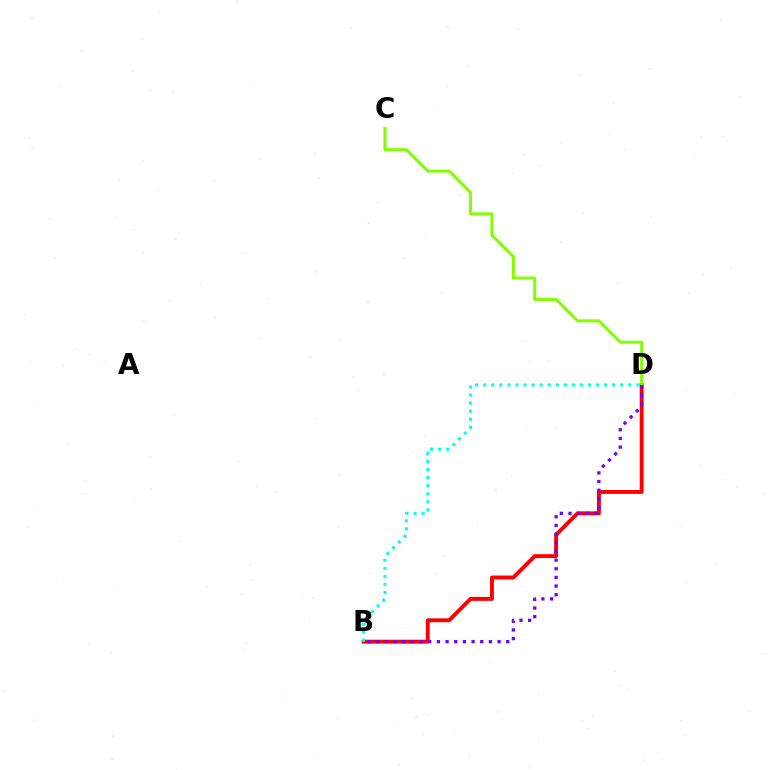{('B', 'D'): [{'color': '#ff0000', 'line_style': 'solid', 'thickness': 2.82}, {'color': '#7200ff', 'line_style': 'dotted', 'thickness': 2.35}, {'color': '#00fff6', 'line_style': 'dotted', 'thickness': 2.19}], ('C', 'D'): [{'color': '#84ff00', 'line_style': 'solid', 'thickness': 2.18}]}